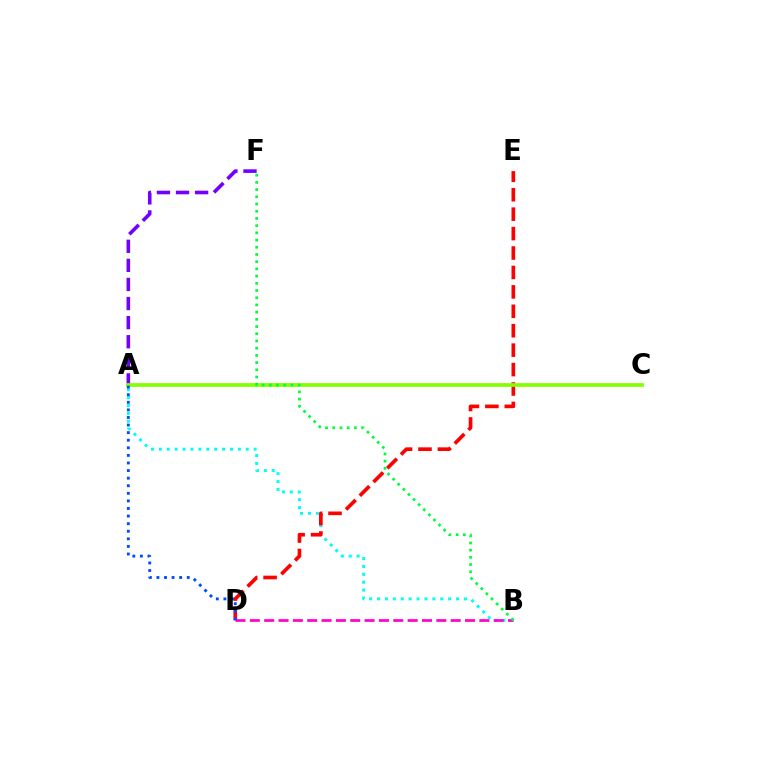{('A', 'B'): [{'color': '#00fff6', 'line_style': 'dotted', 'thickness': 2.15}], ('B', 'D'): [{'color': '#ff00cf', 'line_style': 'dashed', 'thickness': 1.95}], ('D', 'E'): [{'color': '#ff0000', 'line_style': 'dashed', 'thickness': 2.64}], ('A', 'F'): [{'color': '#7200ff', 'line_style': 'dashed', 'thickness': 2.59}], ('A', 'C'): [{'color': '#ffbd00', 'line_style': 'solid', 'thickness': 1.54}, {'color': '#84ff00', 'line_style': 'solid', 'thickness': 2.68}], ('B', 'F'): [{'color': '#00ff39', 'line_style': 'dotted', 'thickness': 1.96}], ('A', 'D'): [{'color': '#004bff', 'line_style': 'dotted', 'thickness': 2.06}]}